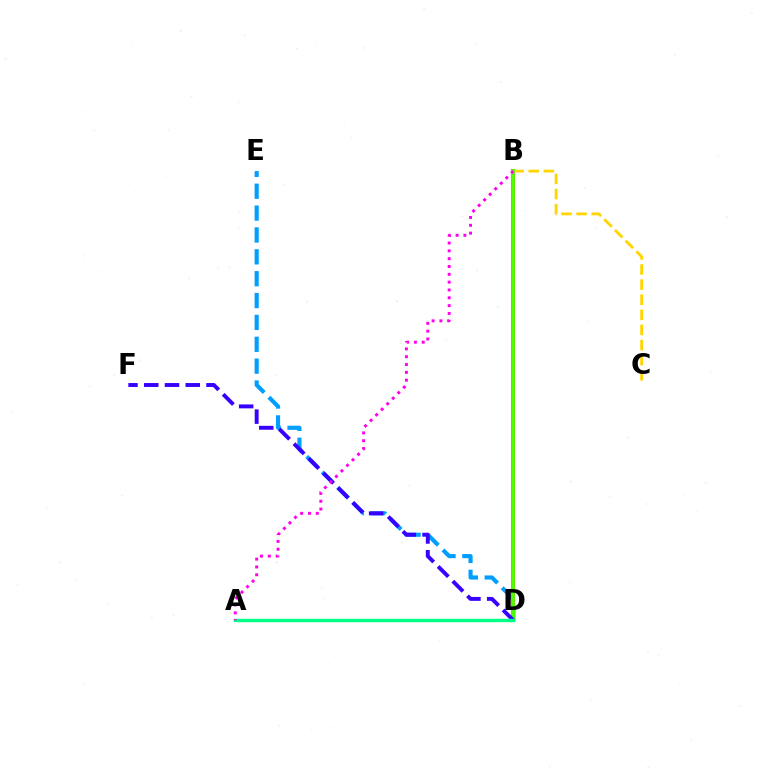{('B', 'D'): [{'color': '#ff0000', 'line_style': 'solid', 'thickness': 2.93}, {'color': '#4fff00', 'line_style': 'solid', 'thickness': 2.75}], ('D', 'E'): [{'color': '#009eff', 'line_style': 'dashed', 'thickness': 2.97}], ('B', 'C'): [{'color': '#ffd500', 'line_style': 'dashed', 'thickness': 2.05}], ('D', 'F'): [{'color': '#3700ff', 'line_style': 'dashed', 'thickness': 2.82}], ('A', 'D'): [{'color': '#00ff86', 'line_style': 'solid', 'thickness': 2.45}], ('A', 'B'): [{'color': '#ff00ed', 'line_style': 'dotted', 'thickness': 2.13}]}